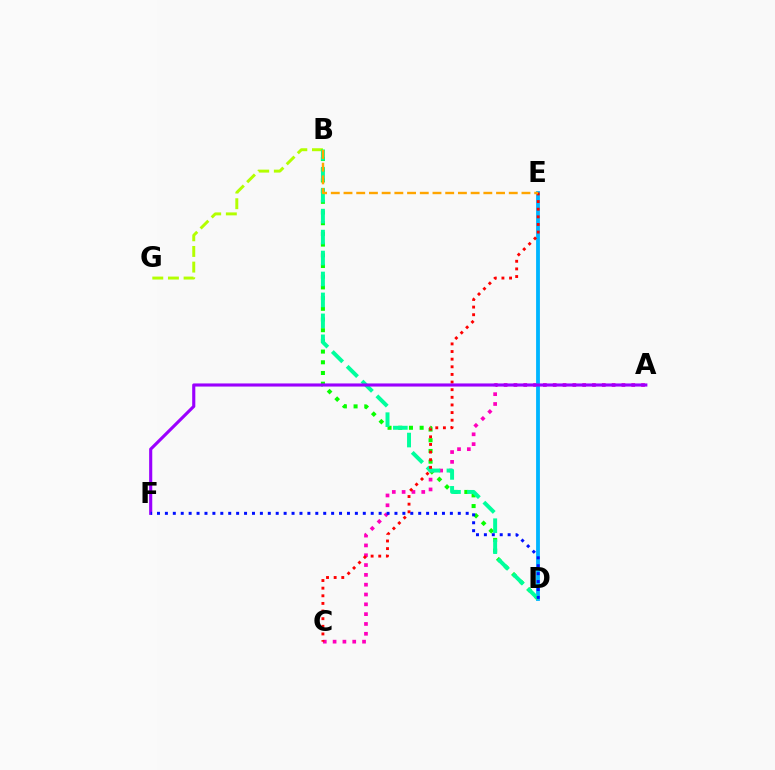{('B', 'G'): [{'color': '#b3ff00', 'line_style': 'dashed', 'thickness': 2.13}], ('B', 'D'): [{'color': '#08ff00', 'line_style': 'dotted', 'thickness': 2.91}, {'color': '#00ff9d', 'line_style': 'dashed', 'thickness': 2.85}], ('A', 'C'): [{'color': '#ff00bd', 'line_style': 'dotted', 'thickness': 2.67}], ('D', 'E'): [{'color': '#00b5ff', 'line_style': 'solid', 'thickness': 2.75}], ('C', 'E'): [{'color': '#ff0000', 'line_style': 'dotted', 'thickness': 2.07}], ('A', 'F'): [{'color': '#9b00ff', 'line_style': 'solid', 'thickness': 2.25}], ('D', 'F'): [{'color': '#0010ff', 'line_style': 'dotted', 'thickness': 2.15}], ('B', 'E'): [{'color': '#ffa500', 'line_style': 'dashed', 'thickness': 1.73}]}